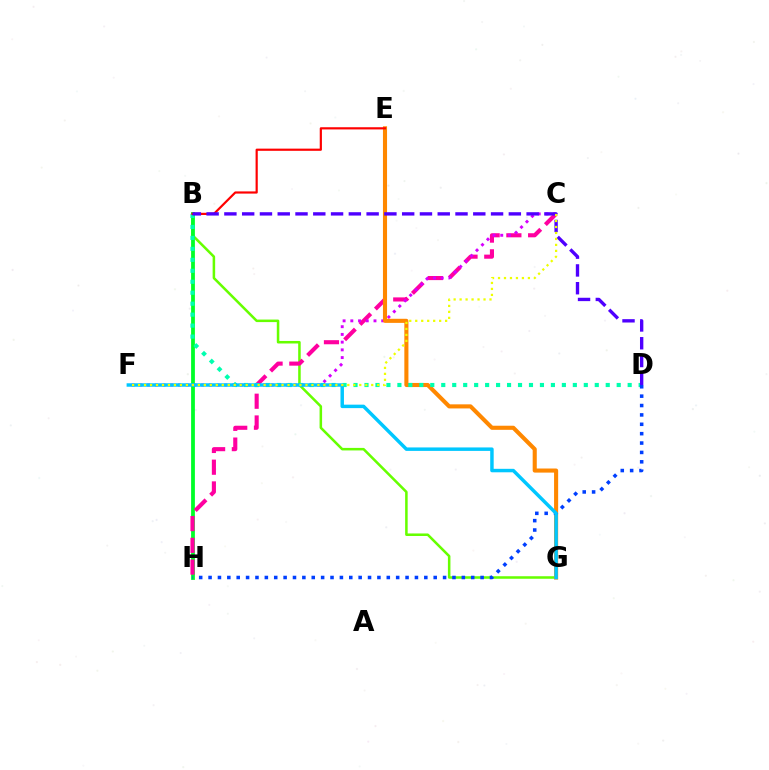{('B', 'G'): [{'color': '#66ff00', 'line_style': 'solid', 'thickness': 1.82}], ('B', 'H'): [{'color': '#00ff27', 'line_style': 'solid', 'thickness': 2.72}], ('C', 'H'): [{'color': '#ff00a0', 'line_style': 'dashed', 'thickness': 2.95}], ('C', 'F'): [{'color': '#d600ff', 'line_style': 'dotted', 'thickness': 2.1}, {'color': '#eeff00', 'line_style': 'dotted', 'thickness': 1.62}], ('E', 'G'): [{'color': '#ff8800', 'line_style': 'solid', 'thickness': 2.95}], ('B', 'D'): [{'color': '#00ffaf', 'line_style': 'dotted', 'thickness': 2.98}, {'color': '#4f00ff', 'line_style': 'dashed', 'thickness': 2.42}], ('B', 'E'): [{'color': '#ff0000', 'line_style': 'solid', 'thickness': 1.58}], ('D', 'H'): [{'color': '#003fff', 'line_style': 'dotted', 'thickness': 2.55}], ('F', 'G'): [{'color': '#00c7ff', 'line_style': 'solid', 'thickness': 2.49}]}